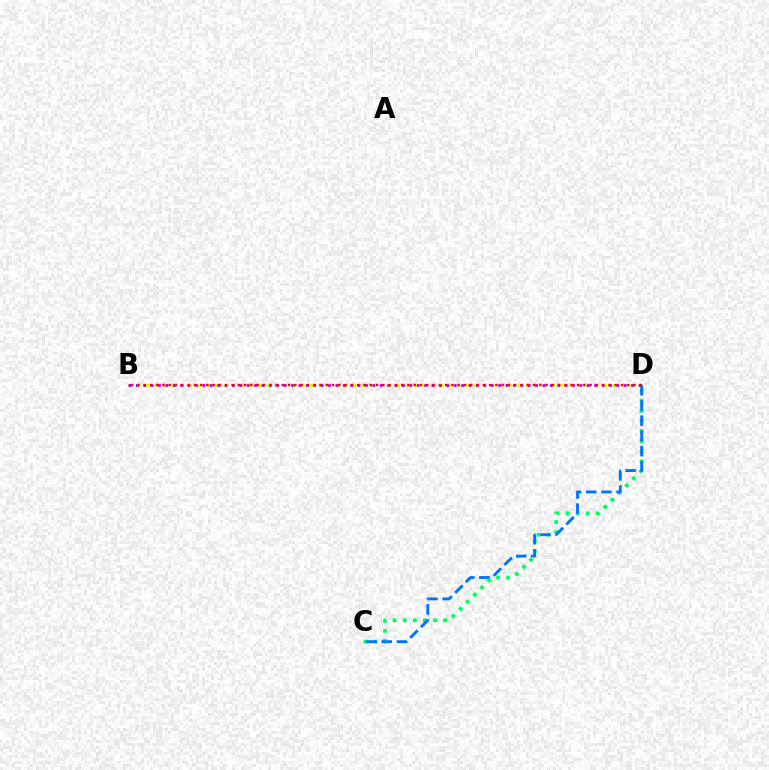{('B', 'D'): [{'color': '#d1ff00', 'line_style': 'dotted', 'thickness': 2.35}, {'color': '#b900ff', 'line_style': 'dotted', 'thickness': 2.01}, {'color': '#ff0000', 'line_style': 'dotted', 'thickness': 1.71}], ('C', 'D'): [{'color': '#00ff5c', 'line_style': 'dotted', 'thickness': 2.74}, {'color': '#0074ff', 'line_style': 'dashed', 'thickness': 2.07}]}